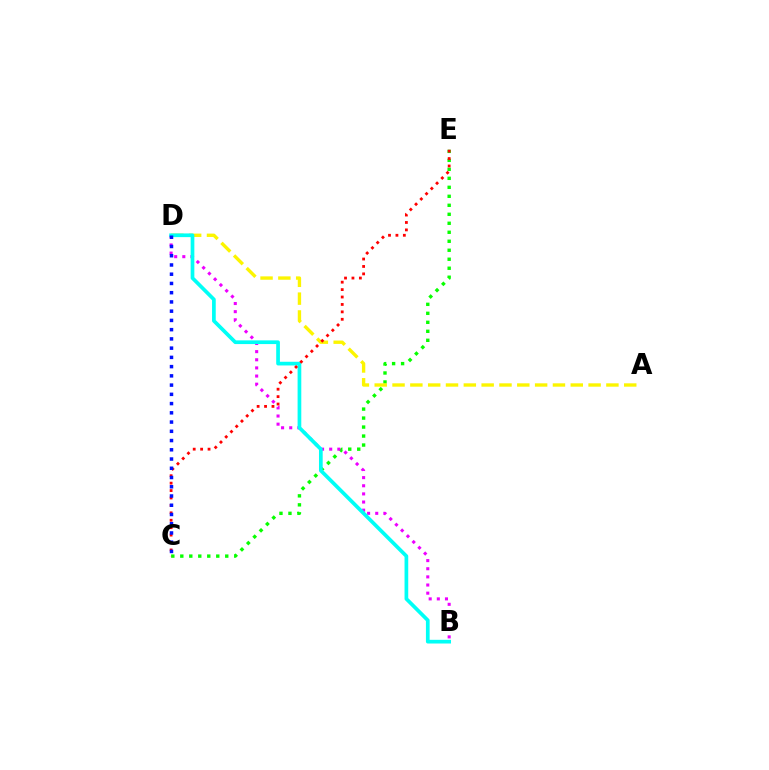{('C', 'E'): [{'color': '#08ff00', 'line_style': 'dotted', 'thickness': 2.44}, {'color': '#ff0000', 'line_style': 'dotted', 'thickness': 2.02}], ('B', 'D'): [{'color': '#ee00ff', 'line_style': 'dotted', 'thickness': 2.21}, {'color': '#00fff6', 'line_style': 'solid', 'thickness': 2.66}], ('A', 'D'): [{'color': '#fcf500', 'line_style': 'dashed', 'thickness': 2.42}], ('C', 'D'): [{'color': '#0010ff', 'line_style': 'dotted', 'thickness': 2.51}]}